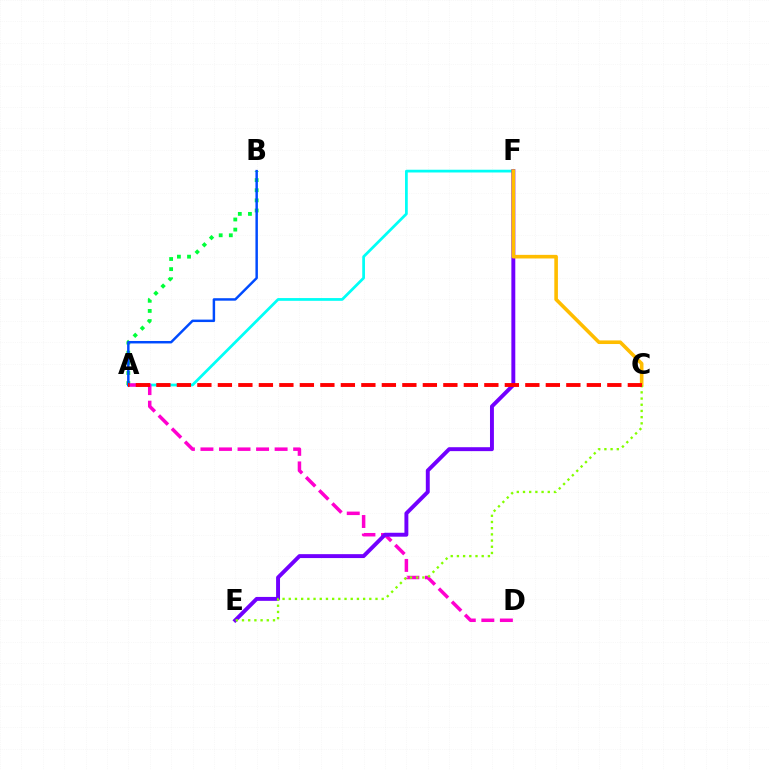{('A', 'F'): [{'color': '#00fff6', 'line_style': 'solid', 'thickness': 1.98}], ('A', 'B'): [{'color': '#00ff39', 'line_style': 'dotted', 'thickness': 2.75}, {'color': '#004bff', 'line_style': 'solid', 'thickness': 1.78}], ('A', 'D'): [{'color': '#ff00cf', 'line_style': 'dashed', 'thickness': 2.52}], ('E', 'F'): [{'color': '#7200ff', 'line_style': 'solid', 'thickness': 2.82}], ('C', 'F'): [{'color': '#ffbd00', 'line_style': 'solid', 'thickness': 2.6}], ('C', 'E'): [{'color': '#84ff00', 'line_style': 'dotted', 'thickness': 1.68}], ('A', 'C'): [{'color': '#ff0000', 'line_style': 'dashed', 'thickness': 2.78}]}